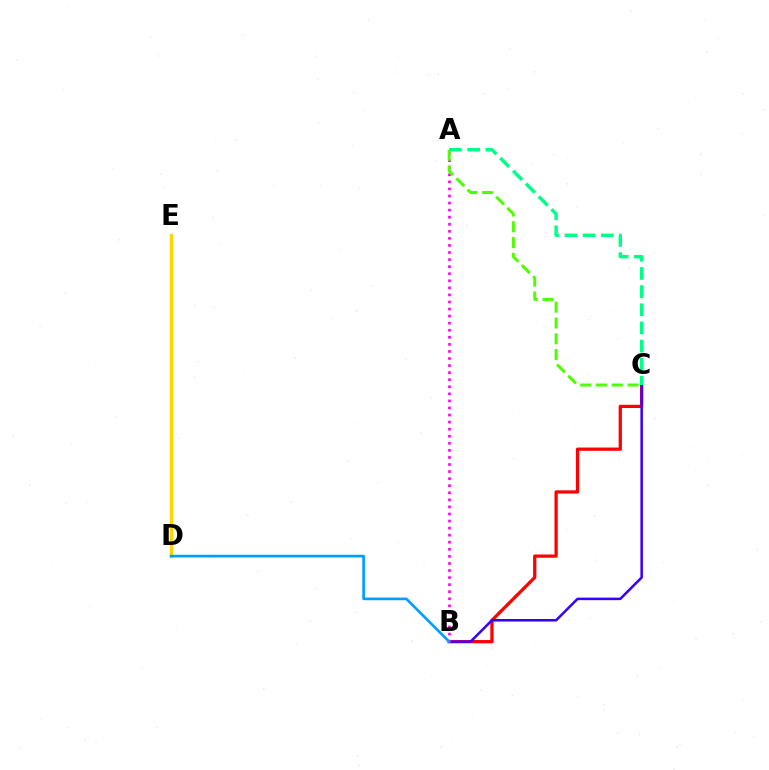{('B', 'C'): [{'color': '#ff0000', 'line_style': 'solid', 'thickness': 2.34}, {'color': '#3700ff', 'line_style': 'solid', 'thickness': 1.83}], ('D', 'E'): [{'color': '#ffd500', 'line_style': 'solid', 'thickness': 2.48}], ('A', 'C'): [{'color': '#00ff86', 'line_style': 'dashed', 'thickness': 2.47}, {'color': '#4fff00', 'line_style': 'dashed', 'thickness': 2.15}], ('A', 'B'): [{'color': '#ff00ed', 'line_style': 'dotted', 'thickness': 1.92}], ('B', 'D'): [{'color': '#009eff', 'line_style': 'solid', 'thickness': 1.92}]}